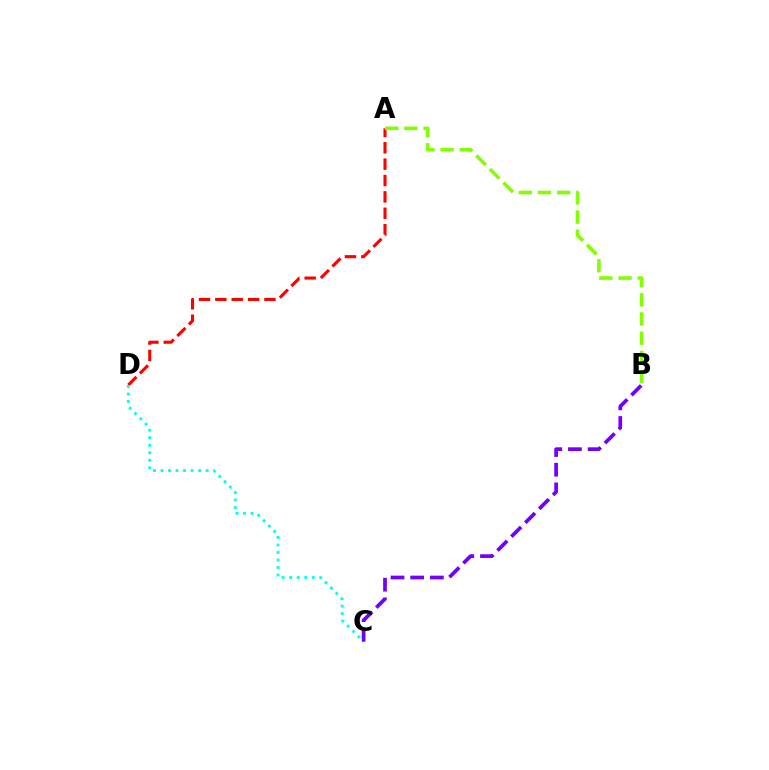{('A', 'D'): [{'color': '#ff0000', 'line_style': 'dashed', 'thickness': 2.22}], ('C', 'D'): [{'color': '#00fff6', 'line_style': 'dotted', 'thickness': 2.04}], ('A', 'B'): [{'color': '#84ff00', 'line_style': 'dashed', 'thickness': 2.61}], ('B', 'C'): [{'color': '#7200ff', 'line_style': 'dashed', 'thickness': 2.67}]}